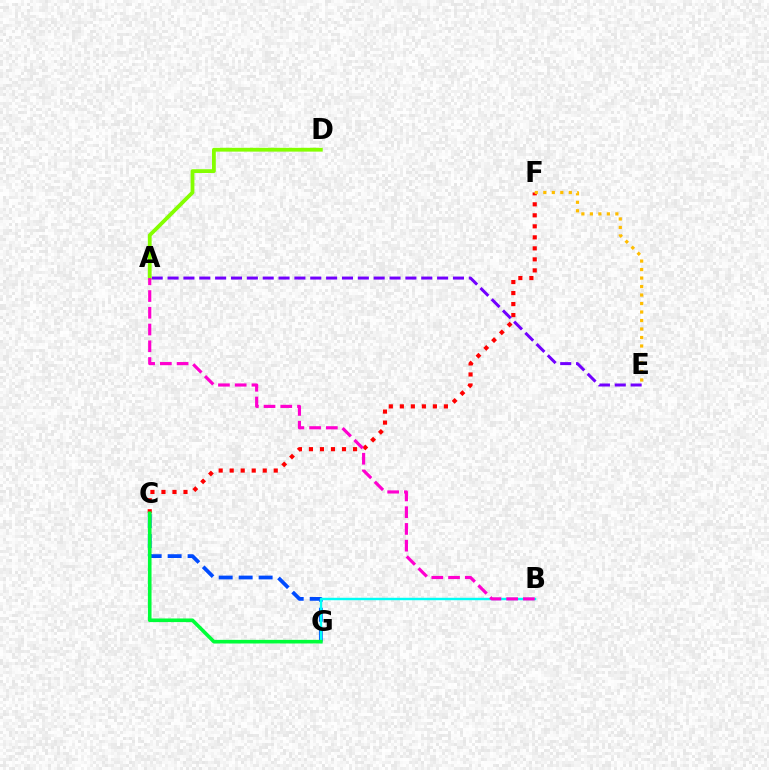{('C', 'F'): [{'color': '#ff0000', 'line_style': 'dotted', 'thickness': 2.99}], ('C', 'G'): [{'color': '#004bff', 'line_style': 'dashed', 'thickness': 2.71}, {'color': '#00ff39', 'line_style': 'solid', 'thickness': 2.61}], ('E', 'F'): [{'color': '#ffbd00', 'line_style': 'dotted', 'thickness': 2.31}], ('A', 'E'): [{'color': '#7200ff', 'line_style': 'dashed', 'thickness': 2.15}], ('A', 'D'): [{'color': '#84ff00', 'line_style': 'solid', 'thickness': 2.73}], ('B', 'G'): [{'color': '#00fff6', 'line_style': 'solid', 'thickness': 1.75}], ('A', 'B'): [{'color': '#ff00cf', 'line_style': 'dashed', 'thickness': 2.27}]}